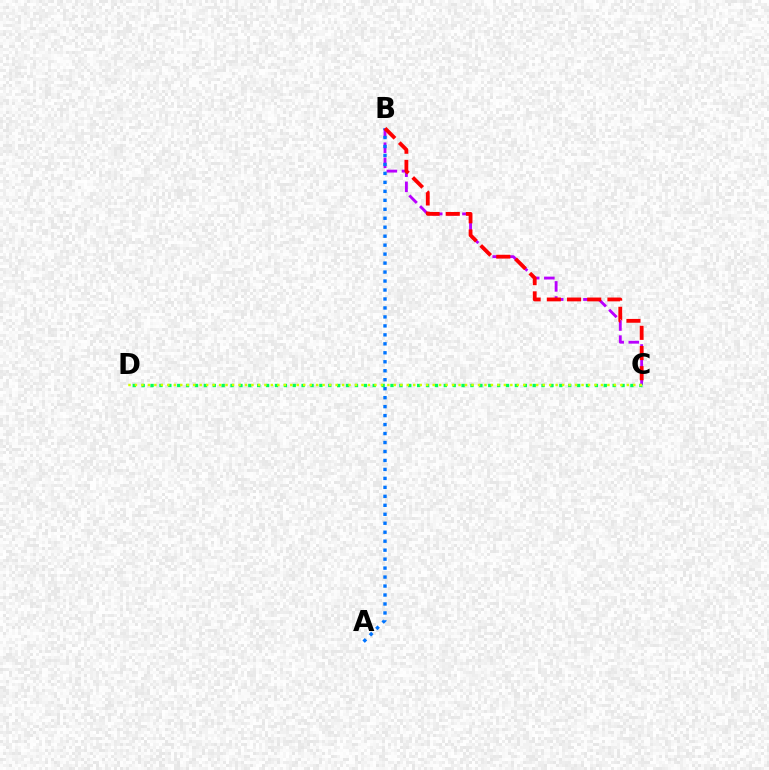{('B', 'C'): [{'color': '#b900ff', 'line_style': 'dashed', 'thickness': 2.05}, {'color': '#ff0000', 'line_style': 'dashed', 'thickness': 2.74}], ('A', 'B'): [{'color': '#0074ff', 'line_style': 'dotted', 'thickness': 2.44}], ('C', 'D'): [{'color': '#00ff5c', 'line_style': 'dotted', 'thickness': 2.41}, {'color': '#d1ff00', 'line_style': 'dotted', 'thickness': 1.76}]}